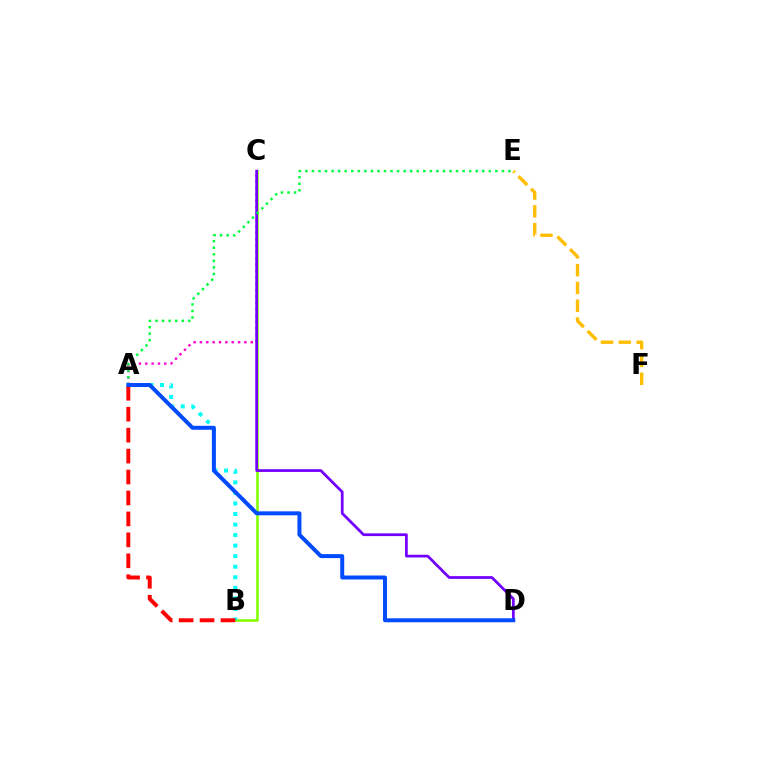{('B', 'C'): [{'color': '#84ff00', 'line_style': 'solid', 'thickness': 1.87}], ('A', 'B'): [{'color': '#00fff6', 'line_style': 'dotted', 'thickness': 2.86}, {'color': '#ff0000', 'line_style': 'dashed', 'thickness': 2.84}], ('A', 'C'): [{'color': '#ff00cf', 'line_style': 'dotted', 'thickness': 1.73}], ('E', 'F'): [{'color': '#ffbd00', 'line_style': 'dashed', 'thickness': 2.42}], ('C', 'D'): [{'color': '#7200ff', 'line_style': 'solid', 'thickness': 1.98}], ('A', 'E'): [{'color': '#00ff39', 'line_style': 'dotted', 'thickness': 1.78}], ('A', 'D'): [{'color': '#004bff', 'line_style': 'solid', 'thickness': 2.86}]}